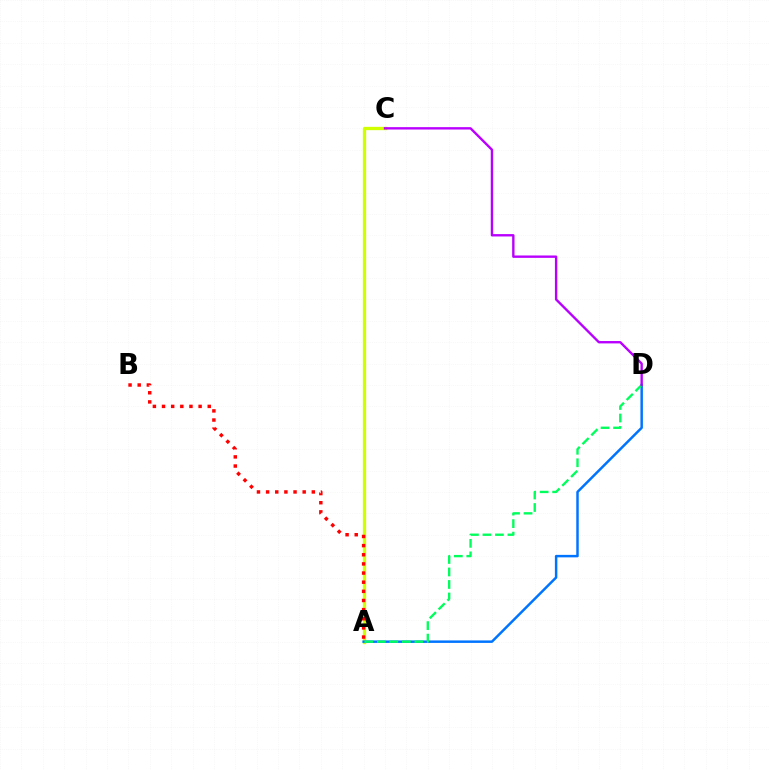{('A', 'C'): [{'color': '#d1ff00', 'line_style': 'solid', 'thickness': 2.39}], ('A', 'D'): [{'color': '#0074ff', 'line_style': 'solid', 'thickness': 1.79}, {'color': '#00ff5c', 'line_style': 'dashed', 'thickness': 1.7}], ('A', 'B'): [{'color': '#ff0000', 'line_style': 'dotted', 'thickness': 2.48}], ('C', 'D'): [{'color': '#b900ff', 'line_style': 'solid', 'thickness': 1.71}]}